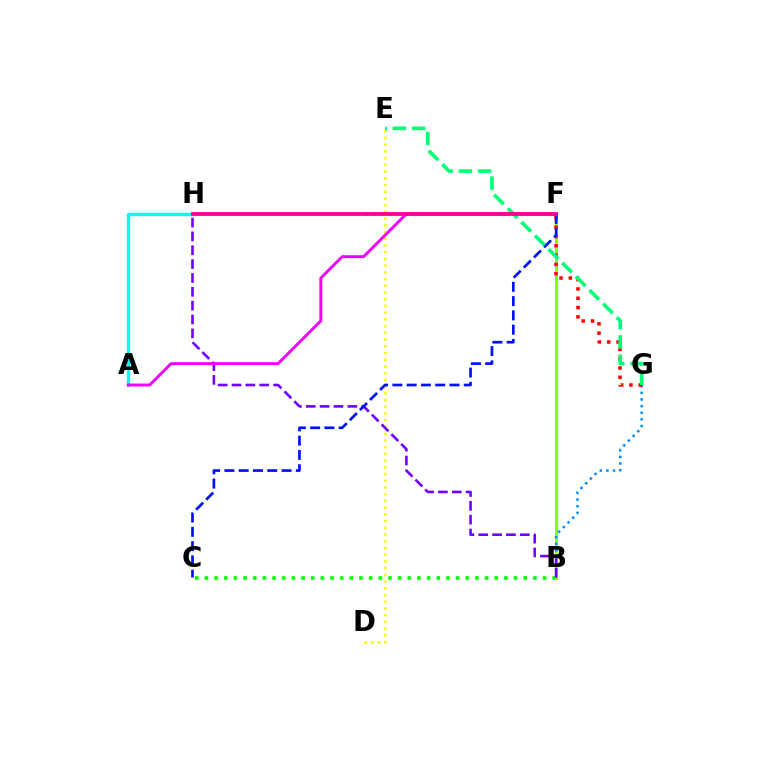{('B', 'C'): [{'color': '#08ff00', 'line_style': 'dotted', 'thickness': 2.62}], ('D', 'E'): [{'color': '#fcf500', 'line_style': 'dotted', 'thickness': 1.83}], ('A', 'H'): [{'color': '#00fff6', 'line_style': 'solid', 'thickness': 2.41}], ('B', 'F'): [{'color': '#84ff00', 'line_style': 'solid', 'thickness': 2.11}], ('F', 'H'): [{'color': '#ff7c00', 'line_style': 'dotted', 'thickness': 2.23}, {'color': '#ff0094', 'line_style': 'solid', 'thickness': 2.71}], ('B', 'G'): [{'color': '#008cff', 'line_style': 'dotted', 'thickness': 1.8}], ('B', 'H'): [{'color': '#7200ff', 'line_style': 'dashed', 'thickness': 1.88}], ('A', 'F'): [{'color': '#ee00ff', 'line_style': 'solid', 'thickness': 2.11}], ('F', 'G'): [{'color': '#ff0000', 'line_style': 'dotted', 'thickness': 2.53}], ('C', 'F'): [{'color': '#0010ff', 'line_style': 'dashed', 'thickness': 1.94}], ('E', 'G'): [{'color': '#00ff74', 'line_style': 'dashed', 'thickness': 2.62}]}